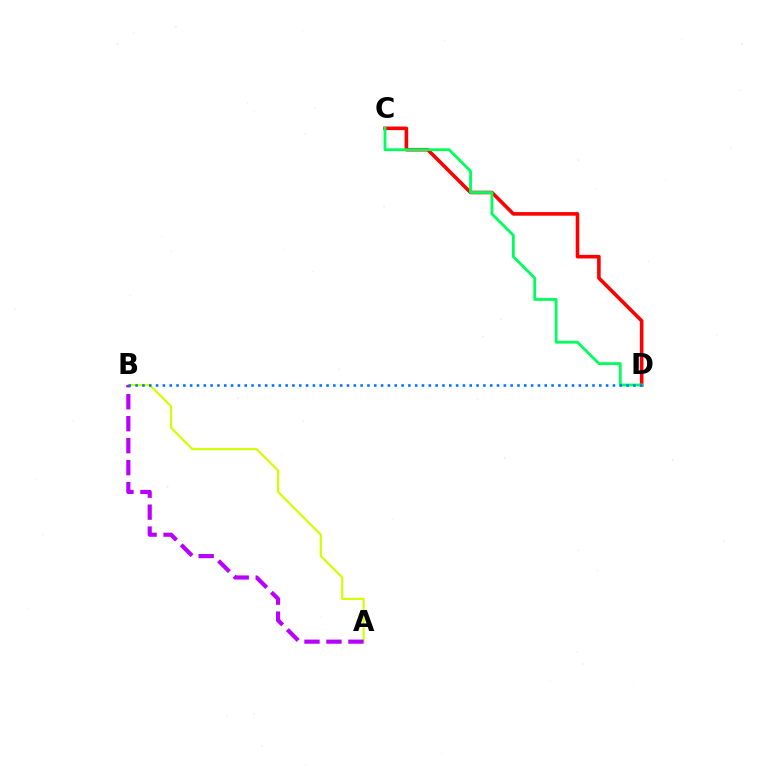{('A', 'B'): [{'color': '#d1ff00', 'line_style': 'solid', 'thickness': 1.56}, {'color': '#b900ff', 'line_style': 'dashed', 'thickness': 2.98}], ('C', 'D'): [{'color': '#ff0000', 'line_style': 'solid', 'thickness': 2.58}, {'color': '#00ff5c', 'line_style': 'solid', 'thickness': 2.02}], ('B', 'D'): [{'color': '#0074ff', 'line_style': 'dotted', 'thickness': 1.85}]}